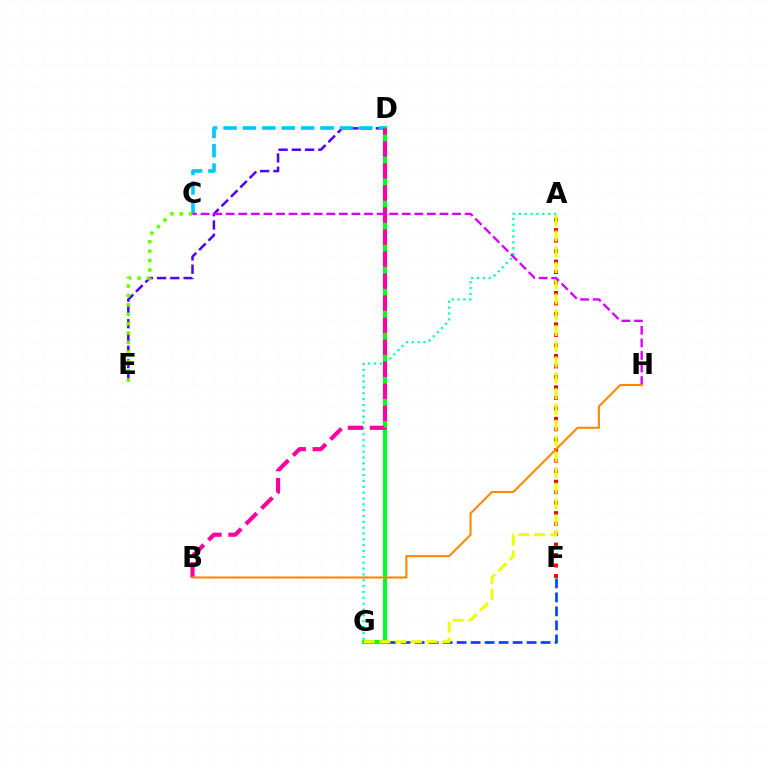{('F', 'G'): [{'color': '#003fff', 'line_style': 'dashed', 'thickness': 1.9}], ('D', 'G'): [{'color': '#00ff27', 'line_style': 'solid', 'thickness': 2.99}], ('D', 'E'): [{'color': '#4f00ff', 'line_style': 'dashed', 'thickness': 1.8}], ('A', 'G'): [{'color': '#00ffaf', 'line_style': 'dotted', 'thickness': 1.59}, {'color': '#eeff00', 'line_style': 'dashed', 'thickness': 2.14}], ('A', 'F'): [{'color': '#ff0000', 'line_style': 'dotted', 'thickness': 2.85}], ('C', 'D'): [{'color': '#00c7ff', 'line_style': 'dashed', 'thickness': 2.63}], ('C', 'E'): [{'color': '#66ff00', 'line_style': 'dotted', 'thickness': 2.55}], ('B', 'D'): [{'color': '#ff00a0', 'line_style': 'dashed', 'thickness': 2.99}], ('C', 'H'): [{'color': '#d600ff', 'line_style': 'dashed', 'thickness': 1.71}], ('B', 'H'): [{'color': '#ff8800', 'line_style': 'solid', 'thickness': 1.5}]}